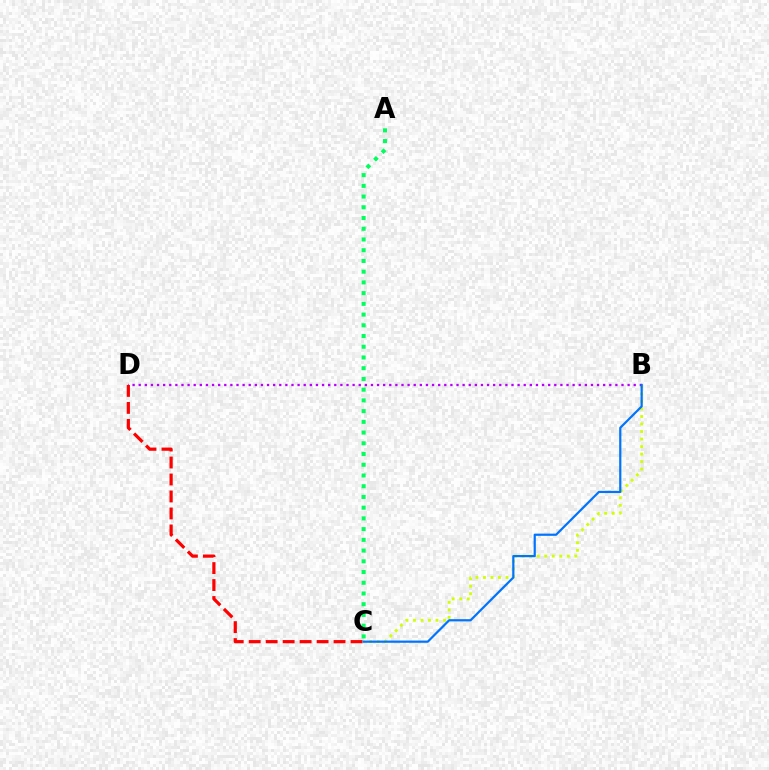{('B', 'C'): [{'color': '#d1ff00', 'line_style': 'dotted', 'thickness': 2.04}, {'color': '#0074ff', 'line_style': 'solid', 'thickness': 1.59}], ('A', 'C'): [{'color': '#00ff5c', 'line_style': 'dotted', 'thickness': 2.91}], ('B', 'D'): [{'color': '#b900ff', 'line_style': 'dotted', 'thickness': 1.66}], ('C', 'D'): [{'color': '#ff0000', 'line_style': 'dashed', 'thickness': 2.31}]}